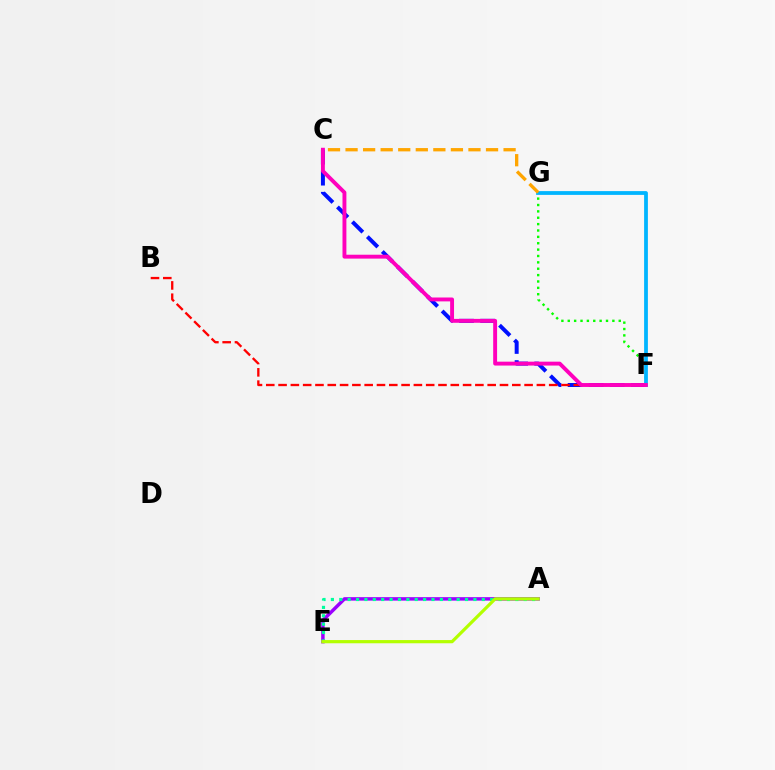{('A', 'E'): [{'color': '#9b00ff', 'line_style': 'solid', 'thickness': 2.49}, {'color': '#00ff9d', 'line_style': 'dotted', 'thickness': 2.28}, {'color': '#b3ff00', 'line_style': 'solid', 'thickness': 2.31}], ('F', 'G'): [{'color': '#08ff00', 'line_style': 'dotted', 'thickness': 1.73}, {'color': '#00b5ff', 'line_style': 'solid', 'thickness': 2.72}], ('C', 'F'): [{'color': '#0010ff', 'line_style': 'dashed', 'thickness': 2.86}, {'color': '#ff00bd', 'line_style': 'solid', 'thickness': 2.8}], ('B', 'F'): [{'color': '#ff0000', 'line_style': 'dashed', 'thickness': 1.67}], ('C', 'G'): [{'color': '#ffa500', 'line_style': 'dashed', 'thickness': 2.39}]}